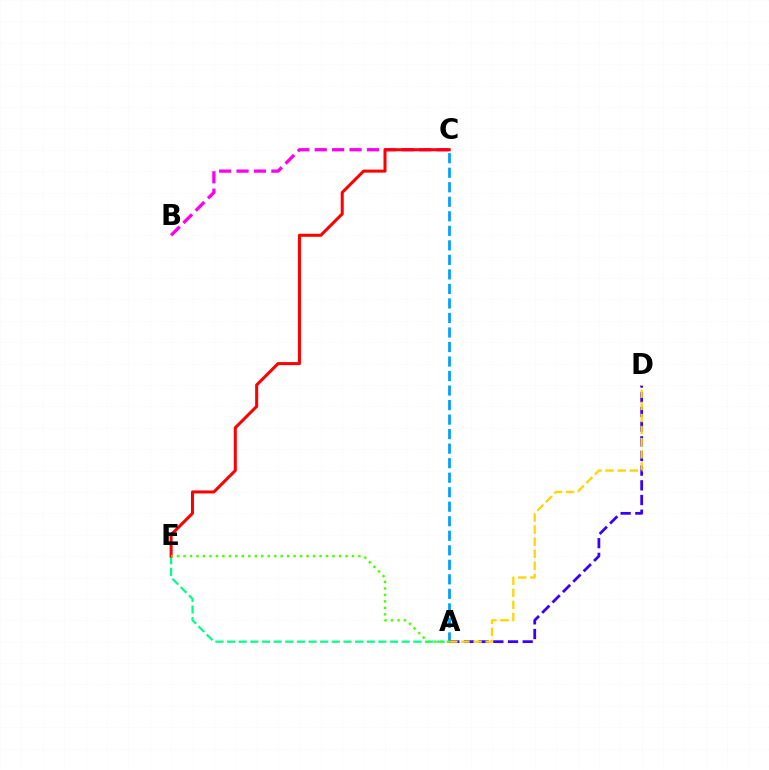{('A', 'C'): [{'color': '#009eff', 'line_style': 'dashed', 'thickness': 1.97}], ('A', 'D'): [{'color': '#3700ff', 'line_style': 'dashed', 'thickness': 1.99}, {'color': '#ffd500', 'line_style': 'dashed', 'thickness': 1.64}], ('A', 'E'): [{'color': '#00ff86', 'line_style': 'dashed', 'thickness': 1.58}, {'color': '#4fff00', 'line_style': 'dotted', 'thickness': 1.76}], ('B', 'C'): [{'color': '#ff00ed', 'line_style': 'dashed', 'thickness': 2.36}], ('C', 'E'): [{'color': '#ff0000', 'line_style': 'solid', 'thickness': 2.19}]}